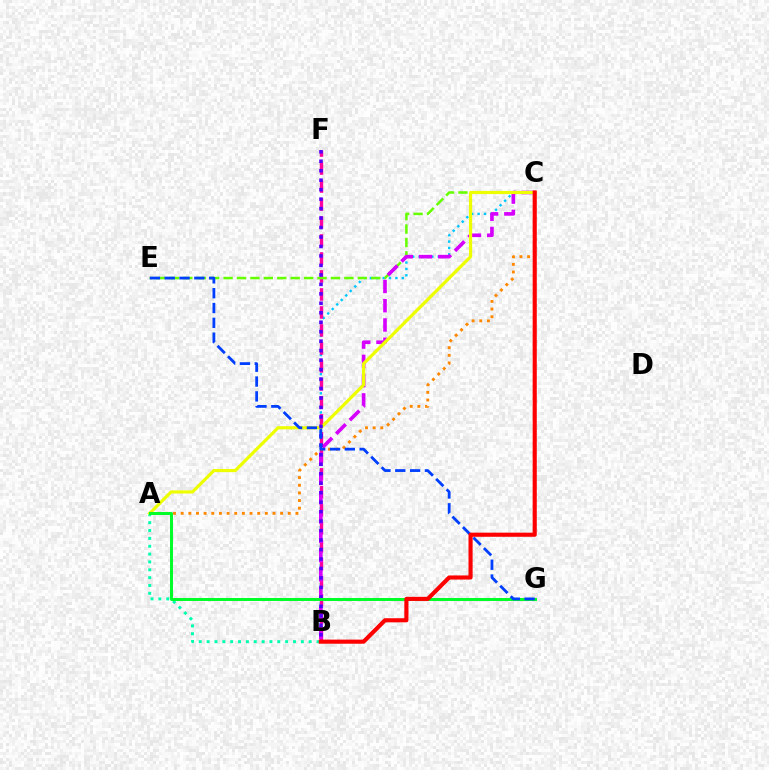{('B', 'C'): [{'color': '#00c7ff', 'line_style': 'dotted', 'thickness': 1.73}, {'color': '#d600ff', 'line_style': 'dashed', 'thickness': 2.62}, {'color': '#ff0000', 'line_style': 'solid', 'thickness': 2.97}], ('B', 'F'): [{'color': '#ff00a0', 'line_style': 'dashed', 'thickness': 2.44}, {'color': '#4f00ff', 'line_style': 'dotted', 'thickness': 2.57}], ('C', 'E'): [{'color': '#66ff00', 'line_style': 'dashed', 'thickness': 1.82}], ('A', 'B'): [{'color': '#00ffaf', 'line_style': 'dotted', 'thickness': 2.13}], ('A', 'C'): [{'color': '#eeff00', 'line_style': 'solid', 'thickness': 2.29}, {'color': '#ff8800', 'line_style': 'dotted', 'thickness': 2.08}], ('A', 'G'): [{'color': '#00ff27', 'line_style': 'solid', 'thickness': 2.13}], ('E', 'G'): [{'color': '#003fff', 'line_style': 'dashed', 'thickness': 2.01}]}